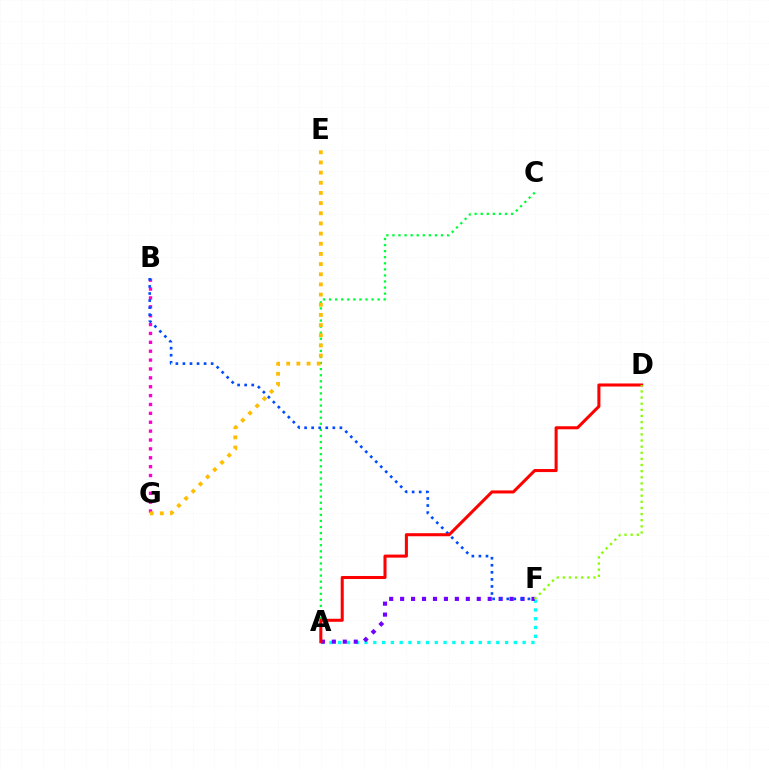{('A', 'F'): [{'color': '#00fff6', 'line_style': 'dotted', 'thickness': 2.39}, {'color': '#7200ff', 'line_style': 'dotted', 'thickness': 2.97}], ('A', 'C'): [{'color': '#00ff39', 'line_style': 'dotted', 'thickness': 1.65}], ('B', 'G'): [{'color': '#ff00cf', 'line_style': 'dotted', 'thickness': 2.41}], ('E', 'G'): [{'color': '#ffbd00', 'line_style': 'dotted', 'thickness': 2.76}], ('B', 'F'): [{'color': '#004bff', 'line_style': 'dotted', 'thickness': 1.92}], ('A', 'D'): [{'color': '#ff0000', 'line_style': 'solid', 'thickness': 2.2}], ('D', 'F'): [{'color': '#84ff00', 'line_style': 'dotted', 'thickness': 1.67}]}